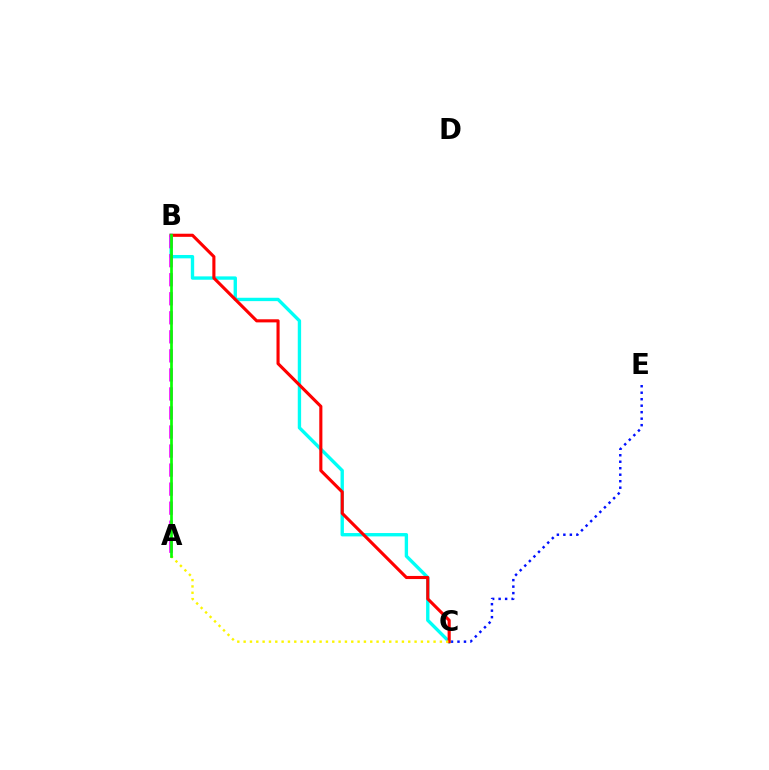{('C', 'E'): [{'color': '#0010ff', 'line_style': 'dotted', 'thickness': 1.76}], ('B', 'C'): [{'color': '#00fff6', 'line_style': 'solid', 'thickness': 2.42}, {'color': '#ff0000', 'line_style': 'solid', 'thickness': 2.24}], ('A', 'C'): [{'color': '#fcf500', 'line_style': 'dotted', 'thickness': 1.72}], ('A', 'B'): [{'color': '#ee00ff', 'line_style': 'dashed', 'thickness': 2.59}, {'color': '#08ff00', 'line_style': 'solid', 'thickness': 1.95}]}